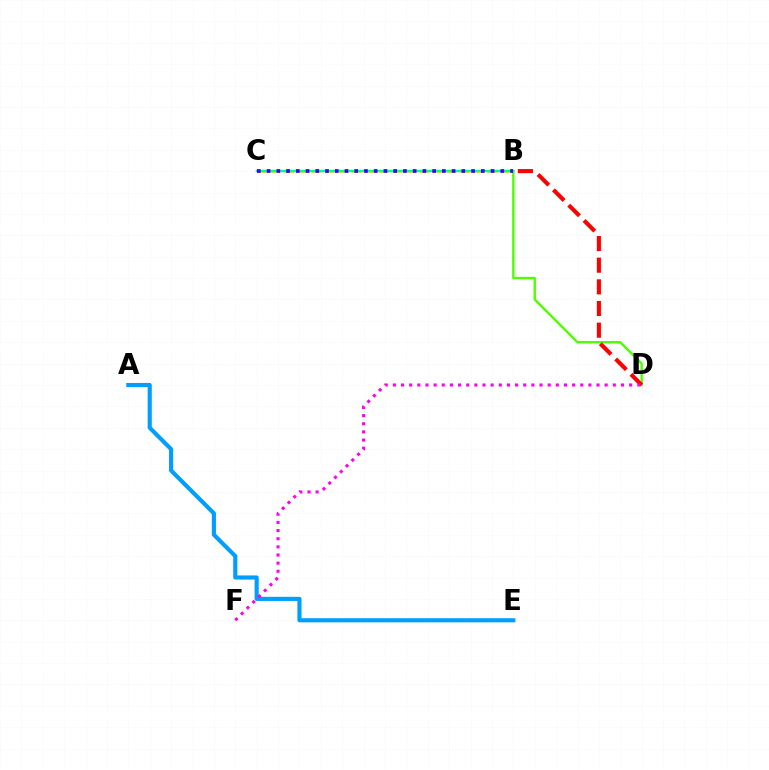{('B', 'D'): [{'color': '#4fff00', 'line_style': 'solid', 'thickness': 1.73}, {'color': '#ff0000', 'line_style': 'dashed', 'thickness': 2.94}], ('B', 'C'): [{'color': '#ffd500', 'line_style': 'dashed', 'thickness': 1.84}, {'color': '#00ff86', 'line_style': 'solid', 'thickness': 1.8}, {'color': '#3700ff', 'line_style': 'dotted', 'thickness': 2.65}], ('A', 'E'): [{'color': '#009eff', 'line_style': 'solid', 'thickness': 2.97}], ('D', 'F'): [{'color': '#ff00ed', 'line_style': 'dotted', 'thickness': 2.21}]}